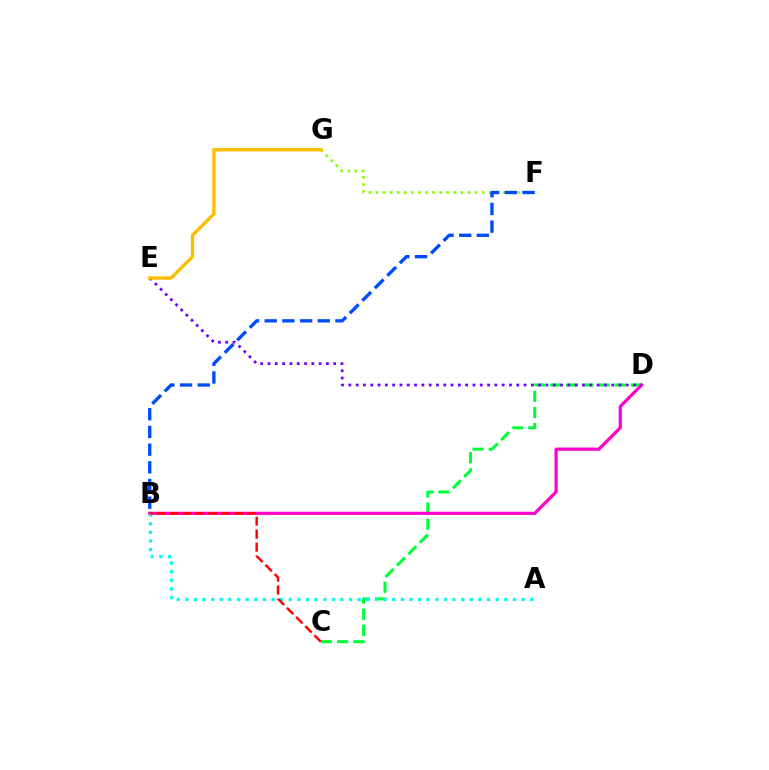{('F', 'G'): [{'color': '#84ff00', 'line_style': 'dotted', 'thickness': 1.92}], ('C', 'D'): [{'color': '#00ff39', 'line_style': 'dashed', 'thickness': 2.19}], ('B', 'F'): [{'color': '#004bff', 'line_style': 'dashed', 'thickness': 2.4}], ('B', 'D'): [{'color': '#ff00cf', 'line_style': 'solid', 'thickness': 2.3}], ('A', 'B'): [{'color': '#00fff6', 'line_style': 'dotted', 'thickness': 2.34}], ('D', 'E'): [{'color': '#7200ff', 'line_style': 'dotted', 'thickness': 1.98}], ('E', 'G'): [{'color': '#ffbd00', 'line_style': 'solid', 'thickness': 2.41}], ('B', 'C'): [{'color': '#ff0000', 'line_style': 'dashed', 'thickness': 1.76}]}